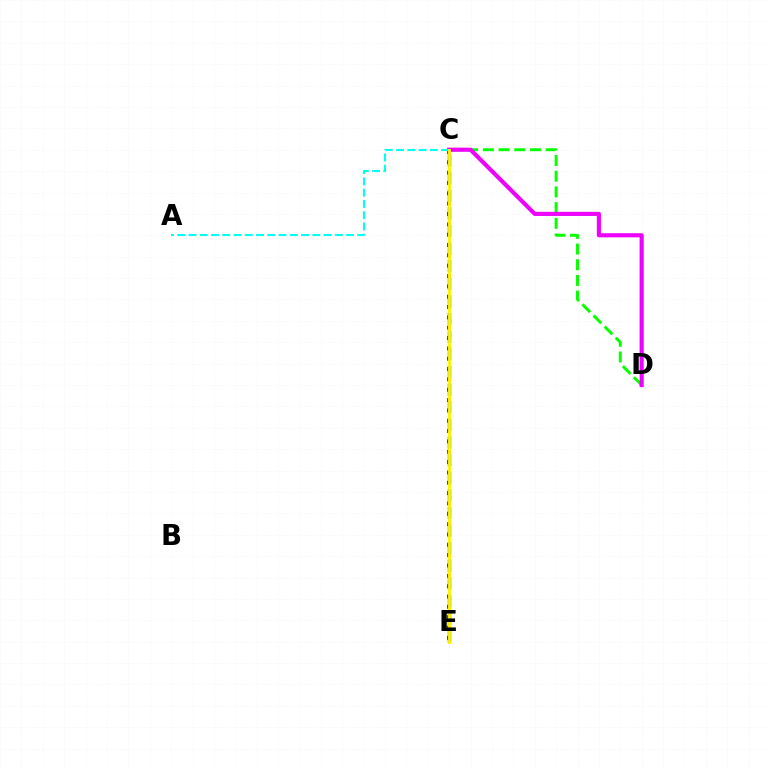{('C', 'D'): [{'color': '#08ff00', 'line_style': 'dashed', 'thickness': 2.13}, {'color': '#ee00ff', 'line_style': 'solid', 'thickness': 2.97}], ('C', 'E'): [{'color': '#ff0000', 'line_style': 'dotted', 'thickness': 2.81}, {'color': '#0010ff', 'line_style': 'dashed', 'thickness': 2.39}, {'color': '#fcf500', 'line_style': 'solid', 'thickness': 2.05}], ('A', 'C'): [{'color': '#00fff6', 'line_style': 'dashed', 'thickness': 1.53}]}